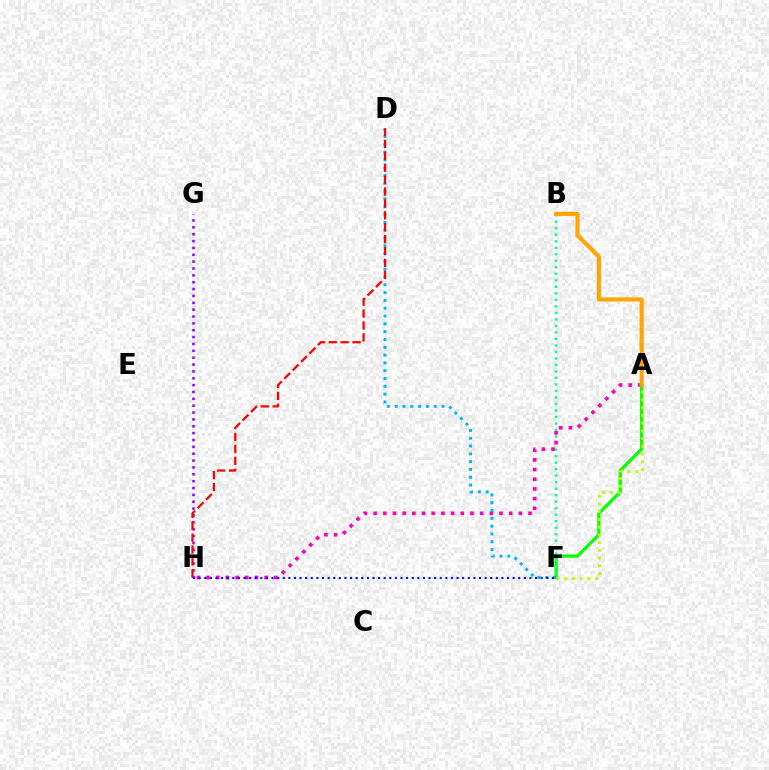{('G', 'H'): [{'color': '#9b00ff', 'line_style': 'dotted', 'thickness': 1.86}], ('A', 'F'): [{'color': '#08ff00', 'line_style': 'solid', 'thickness': 2.35}, {'color': '#b3ff00', 'line_style': 'dotted', 'thickness': 2.1}], ('B', 'F'): [{'color': '#00ff9d', 'line_style': 'dotted', 'thickness': 1.77}], ('A', 'H'): [{'color': '#ff00bd', 'line_style': 'dotted', 'thickness': 2.63}], ('D', 'F'): [{'color': '#00b5ff', 'line_style': 'dotted', 'thickness': 2.12}], ('F', 'H'): [{'color': '#0010ff', 'line_style': 'dotted', 'thickness': 1.52}], ('D', 'H'): [{'color': '#ff0000', 'line_style': 'dashed', 'thickness': 1.62}], ('A', 'B'): [{'color': '#ffa500', 'line_style': 'solid', 'thickness': 2.99}]}